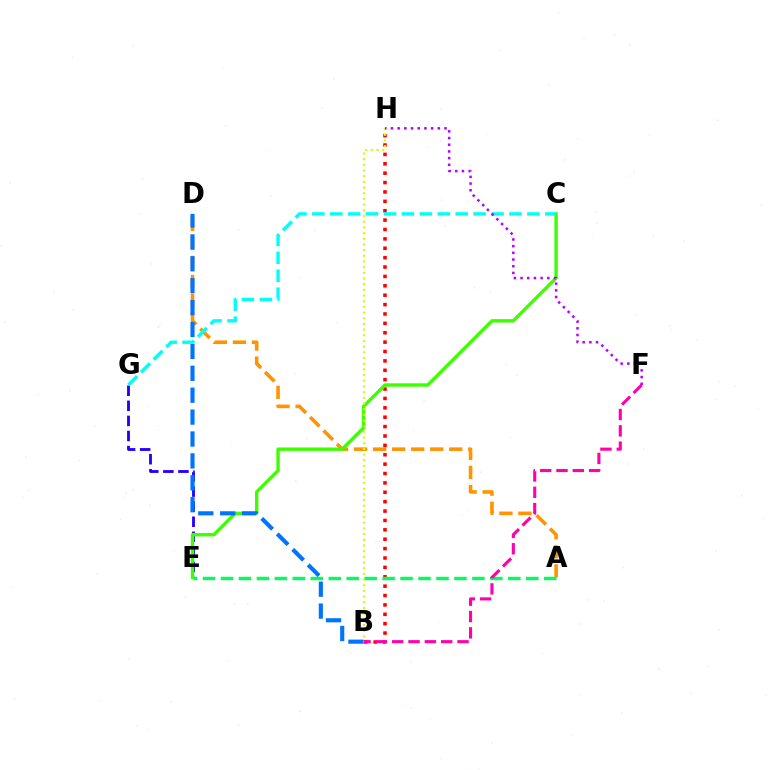{('A', 'D'): [{'color': '#ff9400', 'line_style': 'dashed', 'thickness': 2.59}], ('E', 'G'): [{'color': '#2500ff', 'line_style': 'dashed', 'thickness': 2.05}], ('B', 'H'): [{'color': '#ff0000', 'line_style': 'dotted', 'thickness': 2.55}, {'color': '#d1ff00', 'line_style': 'dotted', 'thickness': 1.54}], ('C', 'E'): [{'color': '#3dff00', 'line_style': 'solid', 'thickness': 2.44}], ('A', 'E'): [{'color': '#00ff5c', 'line_style': 'dashed', 'thickness': 2.44}], ('B', 'D'): [{'color': '#0074ff', 'line_style': 'dashed', 'thickness': 2.98}], ('C', 'G'): [{'color': '#00fff6', 'line_style': 'dashed', 'thickness': 2.44}], ('B', 'F'): [{'color': '#ff00ac', 'line_style': 'dashed', 'thickness': 2.22}], ('F', 'H'): [{'color': '#b900ff', 'line_style': 'dotted', 'thickness': 1.82}]}